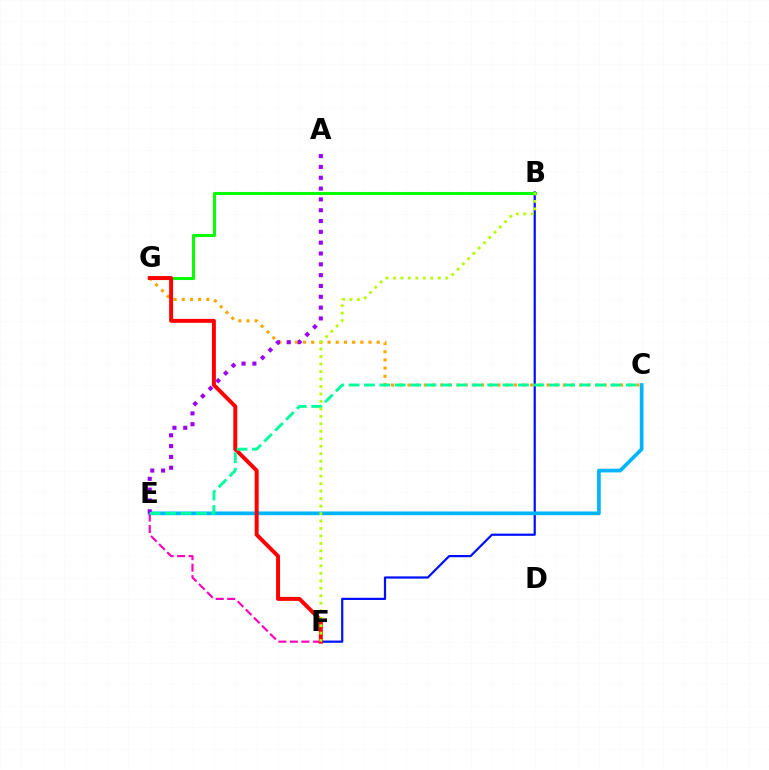{('B', 'F'): [{'color': '#0010ff', 'line_style': 'solid', 'thickness': 1.6}, {'color': '#b3ff00', 'line_style': 'dotted', 'thickness': 2.03}], ('C', 'E'): [{'color': '#00b5ff', 'line_style': 'solid', 'thickness': 2.67}, {'color': '#00ff9d', 'line_style': 'dashed', 'thickness': 2.09}], ('B', 'G'): [{'color': '#08ff00', 'line_style': 'solid', 'thickness': 2.2}], ('E', 'F'): [{'color': '#ff00bd', 'line_style': 'dashed', 'thickness': 1.56}], ('C', 'G'): [{'color': '#ffa500', 'line_style': 'dotted', 'thickness': 2.22}], ('F', 'G'): [{'color': '#ff0000', 'line_style': 'solid', 'thickness': 2.85}], ('A', 'E'): [{'color': '#9b00ff', 'line_style': 'dotted', 'thickness': 2.94}]}